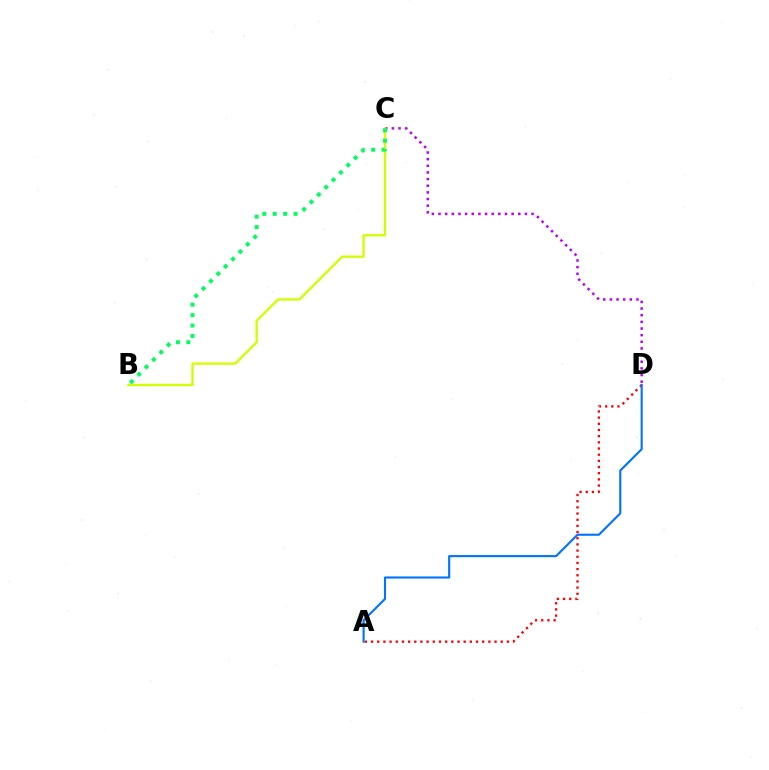{('C', 'D'): [{'color': '#b900ff', 'line_style': 'dotted', 'thickness': 1.81}], ('B', 'C'): [{'color': '#d1ff00', 'line_style': 'solid', 'thickness': 1.68}, {'color': '#00ff5c', 'line_style': 'dotted', 'thickness': 2.83}], ('A', 'D'): [{'color': '#ff0000', 'line_style': 'dotted', 'thickness': 1.68}, {'color': '#0074ff', 'line_style': 'solid', 'thickness': 1.53}]}